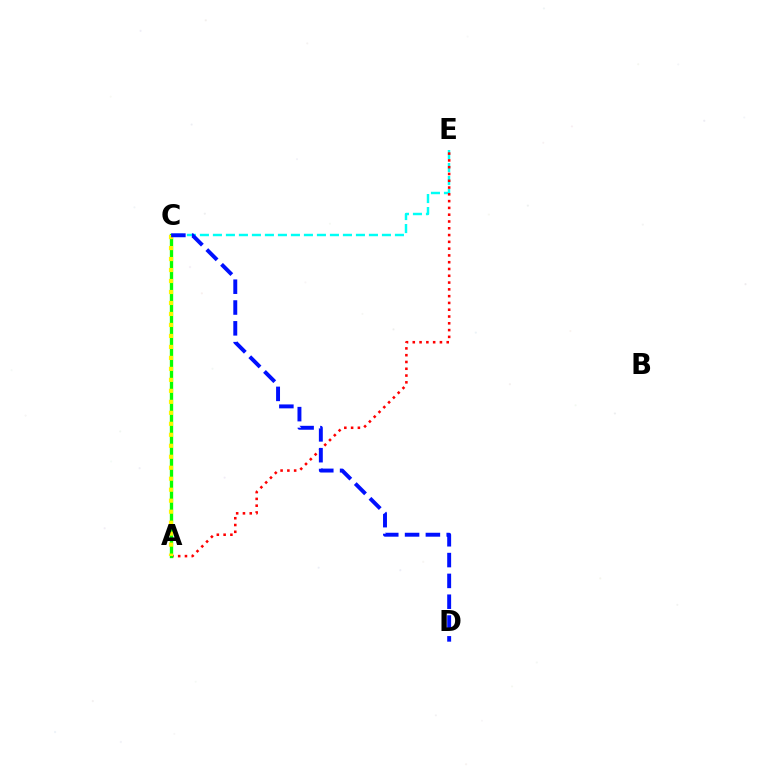{('C', 'E'): [{'color': '#00fff6', 'line_style': 'dashed', 'thickness': 1.77}], ('A', 'C'): [{'color': '#ee00ff', 'line_style': 'dashed', 'thickness': 2.07}, {'color': '#08ff00', 'line_style': 'solid', 'thickness': 2.4}, {'color': '#fcf500', 'line_style': 'dotted', 'thickness': 2.98}], ('A', 'E'): [{'color': '#ff0000', 'line_style': 'dotted', 'thickness': 1.84}], ('C', 'D'): [{'color': '#0010ff', 'line_style': 'dashed', 'thickness': 2.83}]}